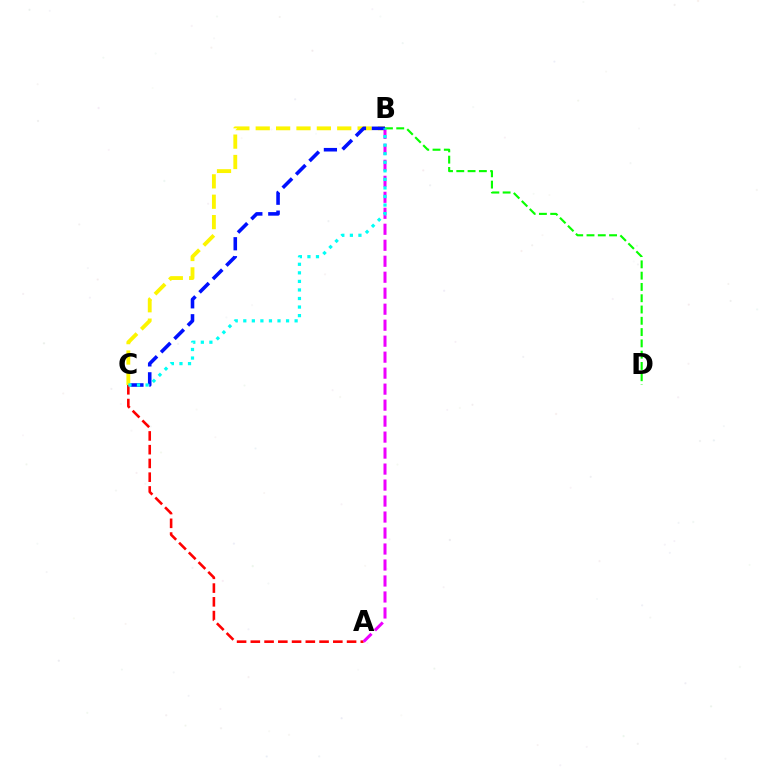{('A', 'C'): [{'color': '#ff0000', 'line_style': 'dashed', 'thickness': 1.87}], ('B', 'C'): [{'color': '#fcf500', 'line_style': 'dashed', 'thickness': 2.77}, {'color': '#0010ff', 'line_style': 'dashed', 'thickness': 2.57}, {'color': '#00fff6', 'line_style': 'dotted', 'thickness': 2.32}], ('A', 'B'): [{'color': '#ee00ff', 'line_style': 'dashed', 'thickness': 2.17}], ('B', 'D'): [{'color': '#08ff00', 'line_style': 'dashed', 'thickness': 1.53}]}